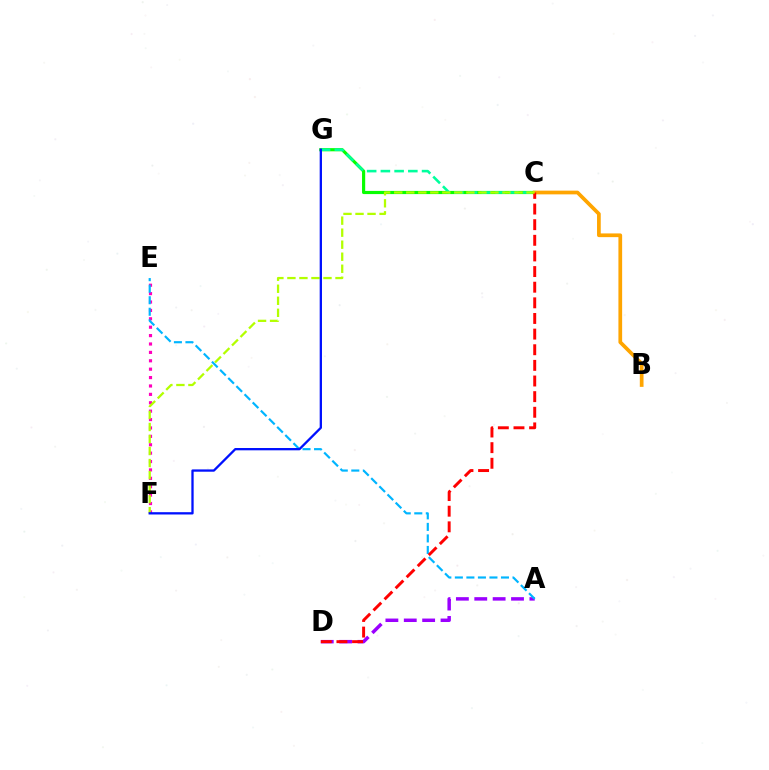{('C', 'G'): [{'color': '#08ff00', 'line_style': 'solid', 'thickness': 2.28}, {'color': '#00ff9d', 'line_style': 'dashed', 'thickness': 1.86}], ('E', 'F'): [{'color': '#ff00bd', 'line_style': 'dotted', 'thickness': 2.28}], ('A', 'D'): [{'color': '#9b00ff', 'line_style': 'dashed', 'thickness': 2.5}], ('B', 'C'): [{'color': '#ffa500', 'line_style': 'solid', 'thickness': 2.68}], ('A', 'E'): [{'color': '#00b5ff', 'line_style': 'dashed', 'thickness': 1.57}], ('C', 'D'): [{'color': '#ff0000', 'line_style': 'dashed', 'thickness': 2.12}], ('C', 'F'): [{'color': '#b3ff00', 'line_style': 'dashed', 'thickness': 1.63}], ('F', 'G'): [{'color': '#0010ff', 'line_style': 'solid', 'thickness': 1.66}]}